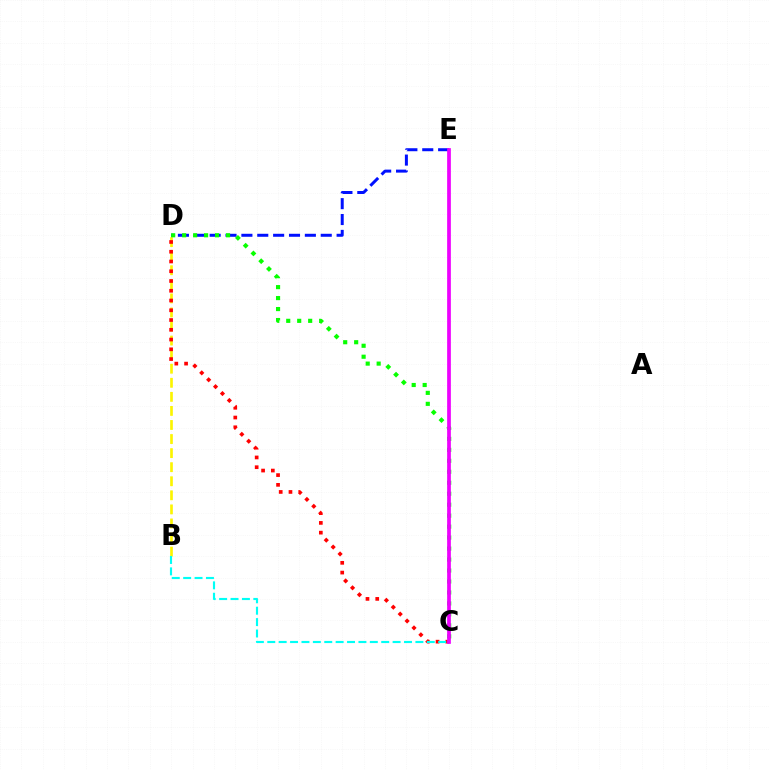{('D', 'E'): [{'color': '#0010ff', 'line_style': 'dashed', 'thickness': 2.16}], ('B', 'D'): [{'color': '#fcf500', 'line_style': 'dashed', 'thickness': 1.91}], ('C', 'D'): [{'color': '#ff0000', 'line_style': 'dotted', 'thickness': 2.65}, {'color': '#08ff00', 'line_style': 'dotted', 'thickness': 2.98}], ('B', 'C'): [{'color': '#00fff6', 'line_style': 'dashed', 'thickness': 1.55}], ('C', 'E'): [{'color': '#ee00ff', 'line_style': 'solid', 'thickness': 2.68}]}